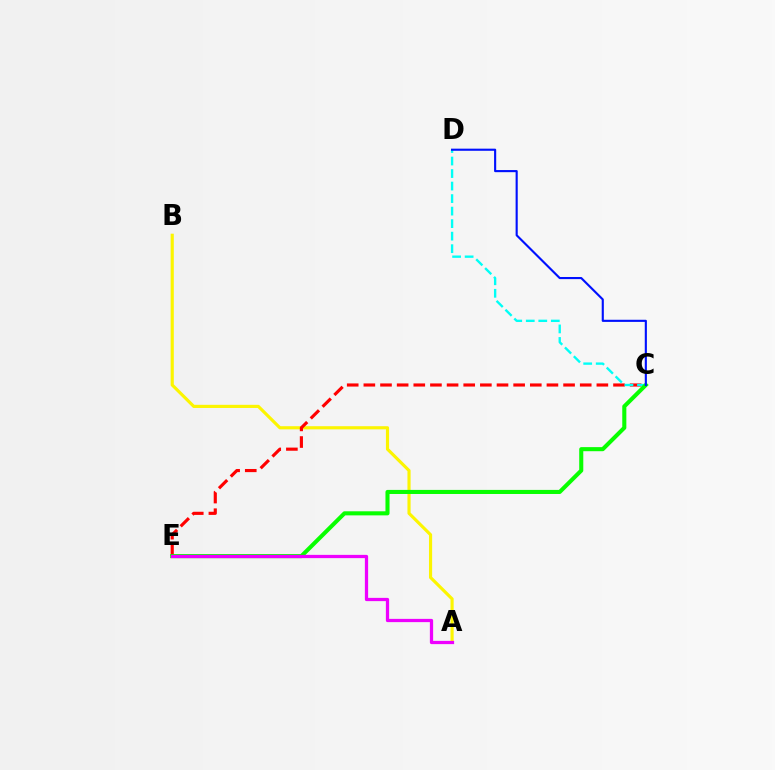{('A', 'B'): [{'color': '#fcf500', 'line_style': 'solid', 'thickness': 2.27}], ('C', 'E'): [{'color': '#ff0000', 'line_style': 'dashed', 'thickness': 2.26}, {'color': '#08ff00', 'line_style': 'solid', 'thickness': 2.93}], ('C', 'D'): [{'color': '#00fff6', 'line_style': 'dashed', 'thickness': 1.7}, {'color': '#0010ff', 'line_style': 'solid', 'thickness': 1.53}], ('A', 'E'): [{'color': '#ee00ff', 'line_style': 'solid', 'thickness': 2.34}]}